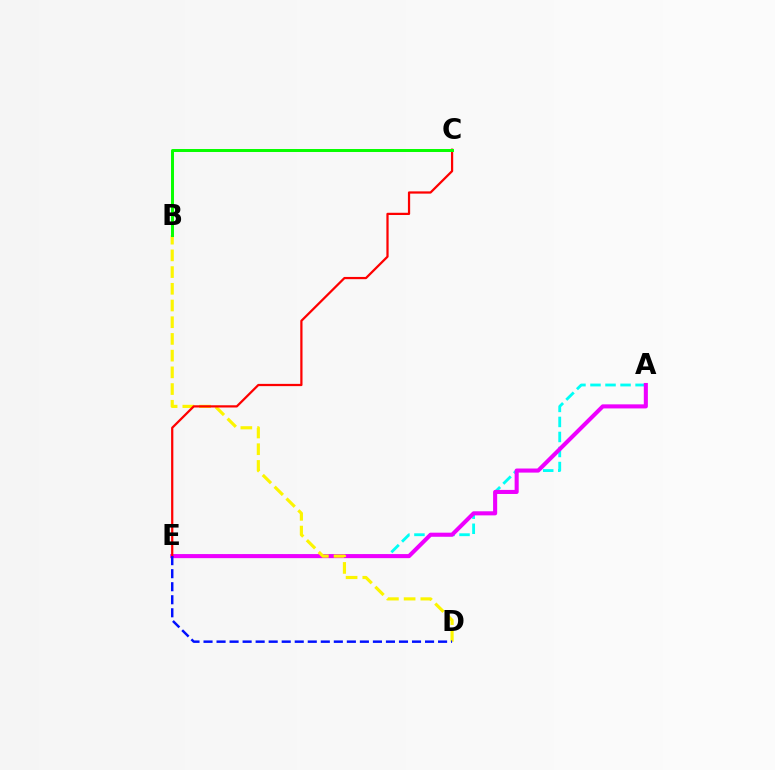{('A', 'E'): [{'color': '#00fff6', 'line_style': 'dashed', 'thickness': 2.04}, {'color': '#ee00ff', 'line_style': 'solid', 'thickness': 2.94}], ('B', 'D'): [{'color': '#fcf500', 'line_style': 'dashed', 'thickness': 2.27}], ('C', 'E'): [{'color': '#ff0000', 'line_style': 'solid', 'thickness': 1.61}], ('B', 'C'): [{'color': '#08ff00', 'line_style': 'solid', 'thickness': 2.15}], ('D', 'E'): [{'color': '#0010ff', 'line_style': 'dashed', 'thickness': 1.77}]}